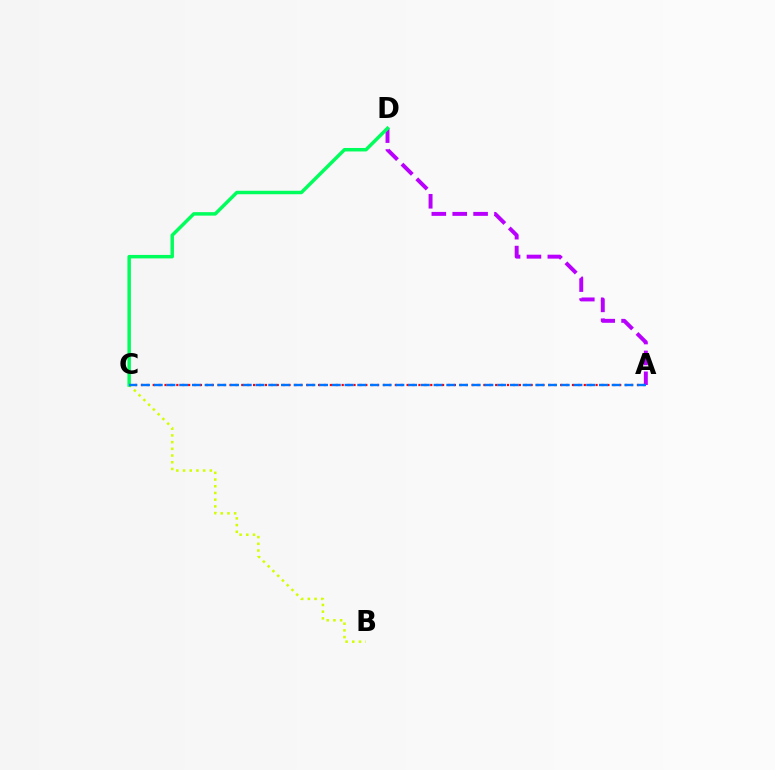{('A', 'D'): [{'color': '#b900ff', 'line_style': 'dashed', 'thickness': 2.84}], ('B', 'C'): [{'color': '#d1ff00', 'line_style': 'dotted', 'thickness': 1.82}], ('A', 'C'): [{'color': '#ff0000', 'line_style': 'dotted', 'thickness': 1.6}, {'color': '#0074ff', 'line_style': 'dashed', 'thickness': 1.73}], ('C', 'D'): [{'color': '#00ff5c', 'line_style': 'solid', 'thickness': 2.5}]}